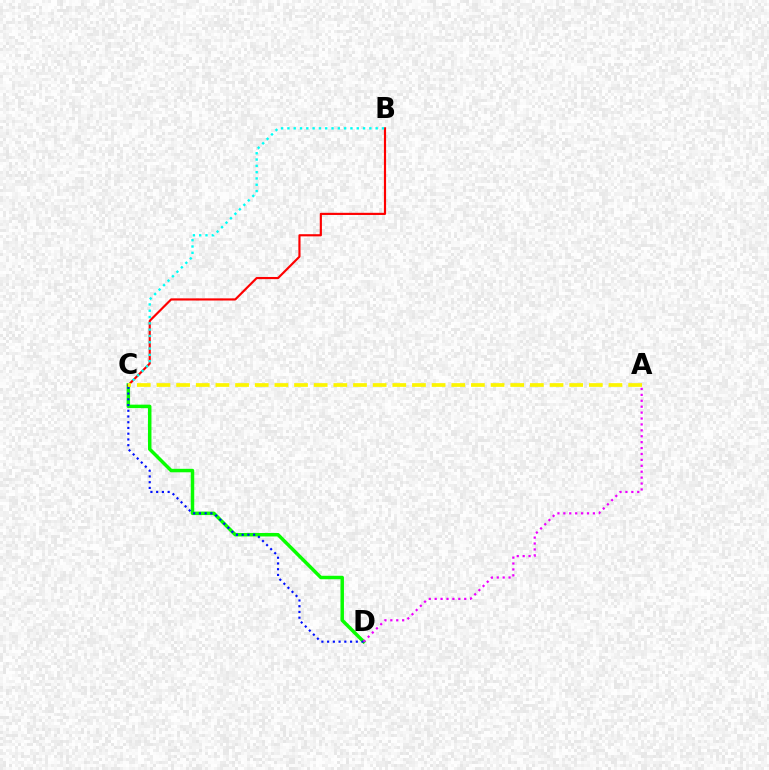{('C', 'D'): [{'color': '#08ff00', 'line_style': 'solid', 'thickness': 2.5}, {'color': '#0010ff', 'line_style': 'dotted', 'thickness': 1.56}], ('B', 'C'): [{'color': '#ff0000', 'line_style': 'solid', 'thickness': 1.56}, {'color': '#00fff6', 'line_style': 'dotted', 'thickness': 1.71}], ('A', 'D'): [{'color': '#ee00ff', 'line_style': 'dotted', 'thickness': 1.61}], ('A', 'C'): [{'color': '#fcf500', 'line_style': 'dashed', 'thickness': 2.67}]}